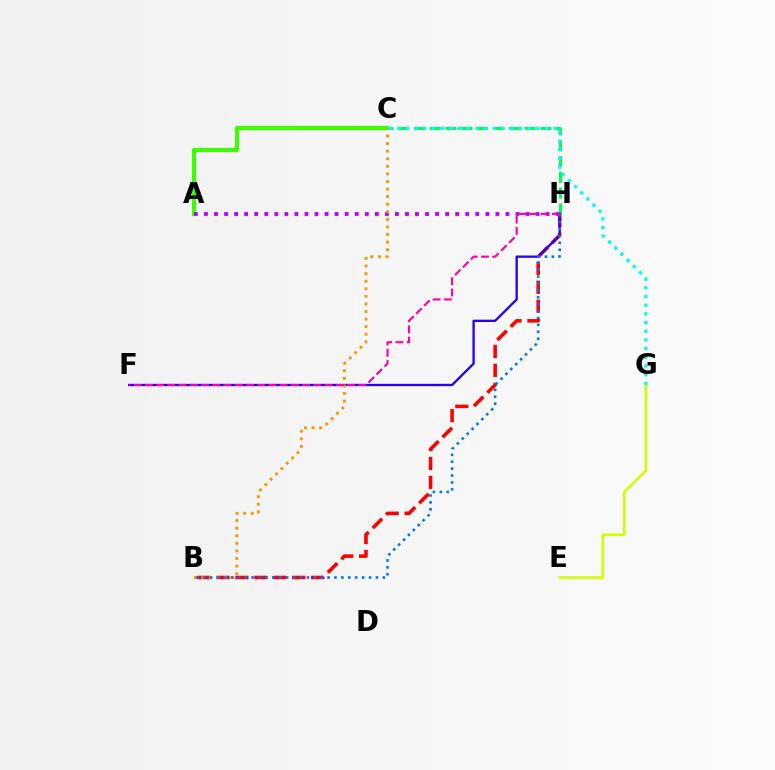{('E', 'G'): [{'color': '#d1ff00', 'line_style': 'solid', 'thickness': 1.88}], ('C', 'H'): [{'color': '#00ff5c', 'line_style': 'dashed', 'thickness': 2.15}], ('A', 'C'): [{'color': '#3dff00', 'line_style': 'solid', 'thickness': 3.0}], ('B', 'H'): [{'color': '#ff0000', 'line_style': 'dashed', 'thickness': 2.57}, {'color': '#0074ff', 'line_style': 'dotted', 'thickness': 1.88}], ('C', 'G'): [{'color': '#00fff6', 'line_style': 'dotted', 'thickness': 2.36}], ('F', 'H'): [{'color': '#2500ff', 'line_style': 'solid', 'thickness': 1.67}, {'color': '#ff00ac', 'line_style': 'dashed', 'thickness': 1.53}], ('A', 'H'): [{'color': '#b900ff', 'line_style': 'dotted', 'thickness': 2.73}], ('B', 'C'): [{'color': '#ff9400', 'line_style': 'dotted', 'thickness': 2.06}]}